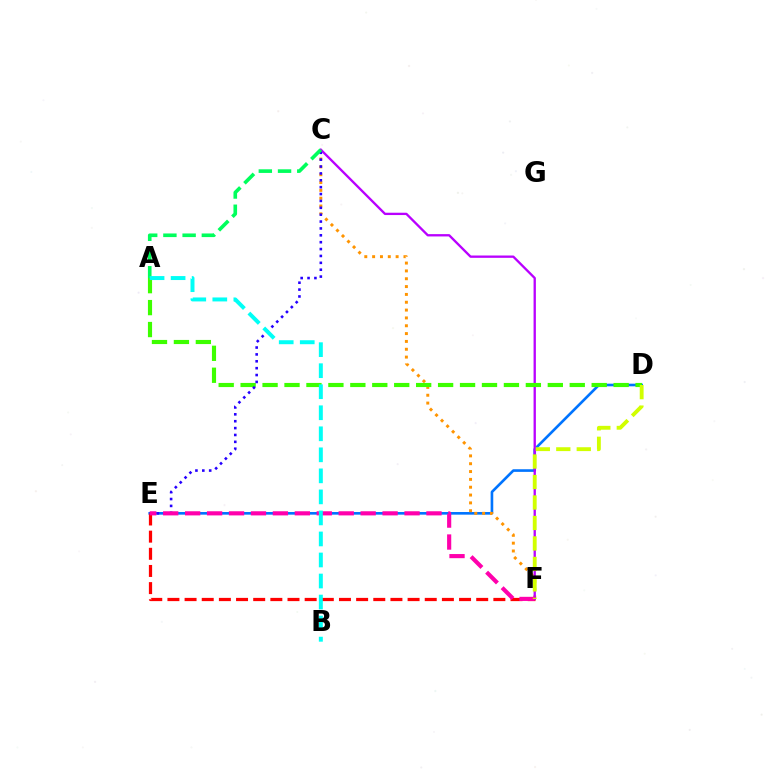{('D', 'E'): [{'color': '#0074ff', 'line_style': 'solid', 'thickness': 1.9}], ('E', 'F'): [{'color': '#ff0000', 'line_style': 'dashed', 'thickness': 2.33}, {'color': '#ff00ac', 'line_style': 'dashed', 'thickness': 2.98}], ('C', 'F'): [{'color': '#ff9400', 'line_style': 'dotted', 'thickness': 2.13}, {'color': '#b900ff', 'line_style': 'solid', 'thickness': 1.67}], ('A', 'D'): [{'color': '#3dff00', 'line_style': 'dashed', 'thickness': 2.98}], ('C', 'E'): [{'color': '#2500ff', 'line_style': 'dotted', 'thickness': 1.87}], ('D', 'F'): [{'color': '#d1ff00', 'line_style': 'dashed', 'thickness': 2.78}], ('A', 'C'): [{'color': '#00ff5c', 'line_style': 'dashed', 'thickness': 2.61}], ('A', 'B'): [{'color': '#00fff6', 'line_style': 'dashed', 'thickness': 2.86}]}